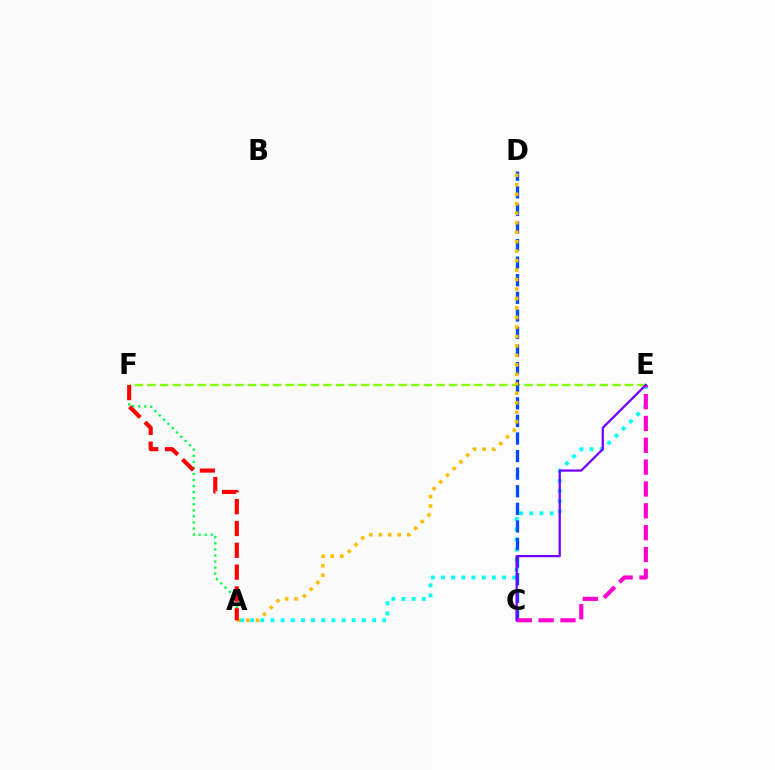{('A', 'E'): [{'color': '#00fff6', 'line_style': 'dotted', 'thickness': 2.76}], ('A', 'F'): [{'color': '#00ff39', 'line_style': 'dotted', 'thickness': 1.65}, {'color': '#ff0000', 'line_style': 'dashed', 'thickness': 2.97}], ('E', 'F'): [{'color': '#84ff00', 'line_style': 'dashed', 'thickness': 1.71}], ('C', 'D'): [{'color': '#004bff', 'line_style': 'dashed', 'thickness': 2.39}], ('A', 'D'): [{'color': '#ffbd00', 'line_style': 'dotted', 'thickness': 2.58}], ('C', 'E'): [{'color': '#ff00cf', 'line_style': 'dashed', 'thickness': 2.97}, {'color': '#7200ff', 'line_style': 'solid', 'thickness': 1.62}]}